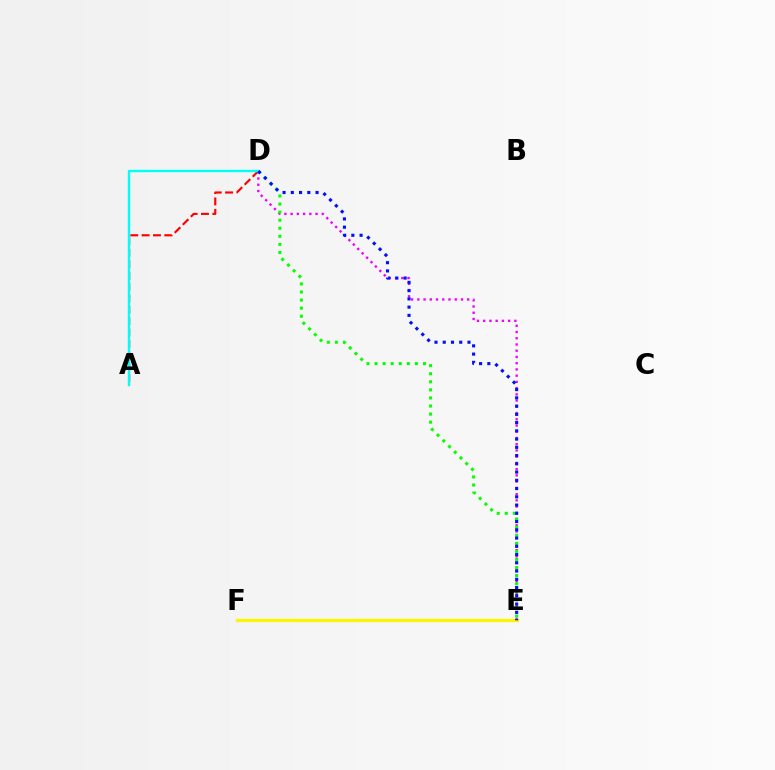{('A', 'D'): [{'color': '#ff0000', 'line_style': 'dashed', 'thickness': 1.54}, {'color': '#00fff6', 'line_style': 'solid', 'thickness': 1.72}], ('D', 'E'): [{'color': '#ee00ff', 'line_style': 'dotted', 'thickness': 1.69}, {'color': '#08ff00', 'line_style': 'dotted', 'thickness': 2.19}, {'color': '#0010ff', 'line_style': 'dotted', 'thickness': 2.24}], ('E', 'F'): [{'color': '#fcf500', 'line_style': 'solid', 'thickness': 2.37}]}